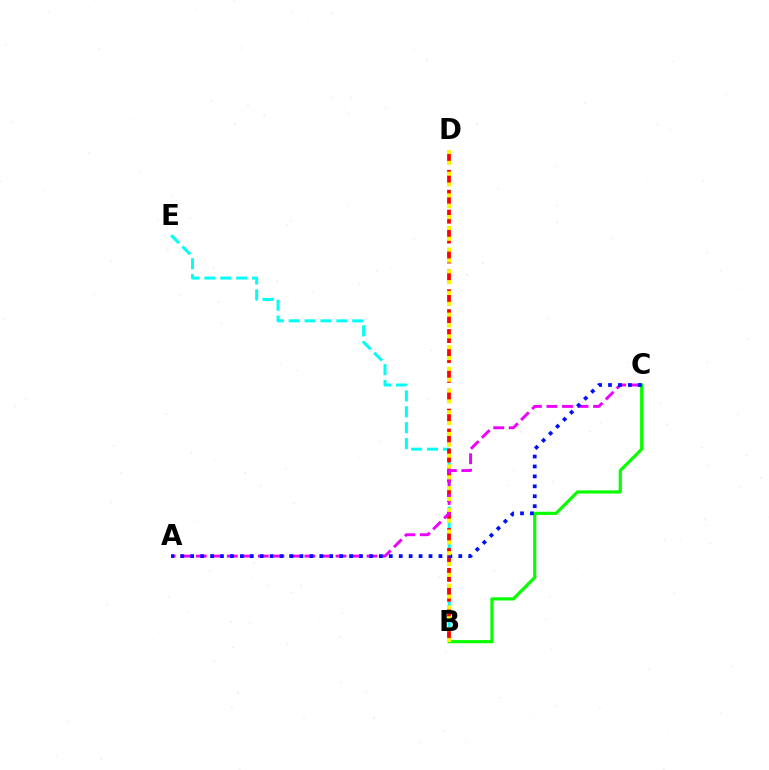{('B', 'E'): [{'color': '#00fff6', 'line_style': 'dashed', 'thickness': 2.16}], ('B', 'D'): [{'color': '#ff0000', 'line_style': 'dashed', 'thickness': 2.7}, {'color': '#fcf500', 'line_style': 'dotted', 'thickness': 2.95}], ('B', 'C'): [{'color': '#08ff00', 'line_style': 'solid', 'thickness': 2.28}], ('A', 'C'): [{'color': '#ee00ff', 'line_style': 'dashed', 'thickness': 2.11}, {'color': '#0010ff', 'line_style': 'dotted', 'thickness': 2.7}]}